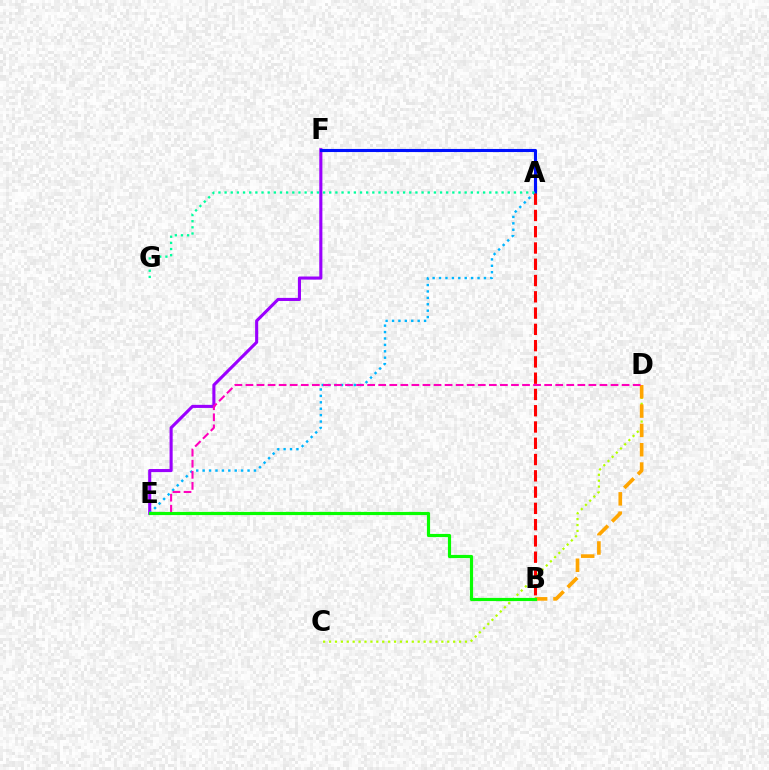{('E', 'F'): [{'color': '#9b00ff', 'line_style': 'solid', 'thickness': 2.22}], ('A', 'F'): [{'color': '#0010ff', 'line_style': 'solid', 'thickness': 2.23}], ('A', 'E'): [{'color': '#00b5ff', 'line_style': 'dotted', 'thickness': 1.74}], ('C', 'D'): [{'color': '#b3ff00', 'line_style': 'dotted', 'thickness': 1.61}], ('A', 'G'): [{'color': '#00ff9d', 'line_style': 'dotted', 'thickness': 1.67}], ('B', 'D'): [{'color': '#ffa500', 'line_style': 'dashed', 'thickness': 2.63}], ('A', 'B'): [{'color': '#ff0000', 'line_style': 'dashed', 'thickness': 2.21}], ('D', 'E'): [{'color': '#ff00bd', 'line_style': 'dashed', 'thickness': 1.5}], ('B', 'E'): [{'color': '#08ff00', 'line_style': 'solid', 'thickness': 2.28}]}